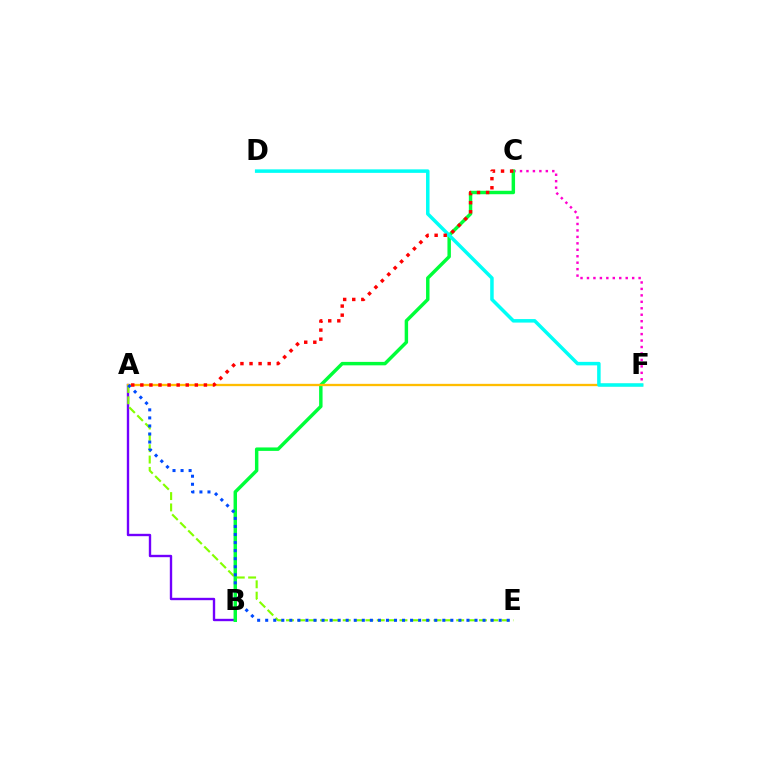{('A', 'B'): [{'color': '#7200ff', 'line_style': 'solid', 'thickness': 1.71}], ('C', 'F'): [{'color': '#ff00cf', 'line_style': 'dotted', 'thickness': 1.75}], ('B', 'C'): [{'color': '#00ff39', 'line_style': 'solid', 'thickness': 2.48}], ('A', 'F'): [{'color': '#ffbd00', 'line_style': 'solid', 'thickness': 1.67}], ('A', 'E'): [{'color': '#84ff00', 'line_style': 'dashed', 'thickness': 1.54}, {'color': '#004bff', 'line_style': 'dotted', 'thickness': 2.19}], ('D', 'F'): [{'color': '#00fff6', 'line_style': 'solid', 'thickness': 2.52}], ('A', 'C'): [{'color': '#ff0000', 'line_style': 'dotted', 'thickness': 2.47}]}